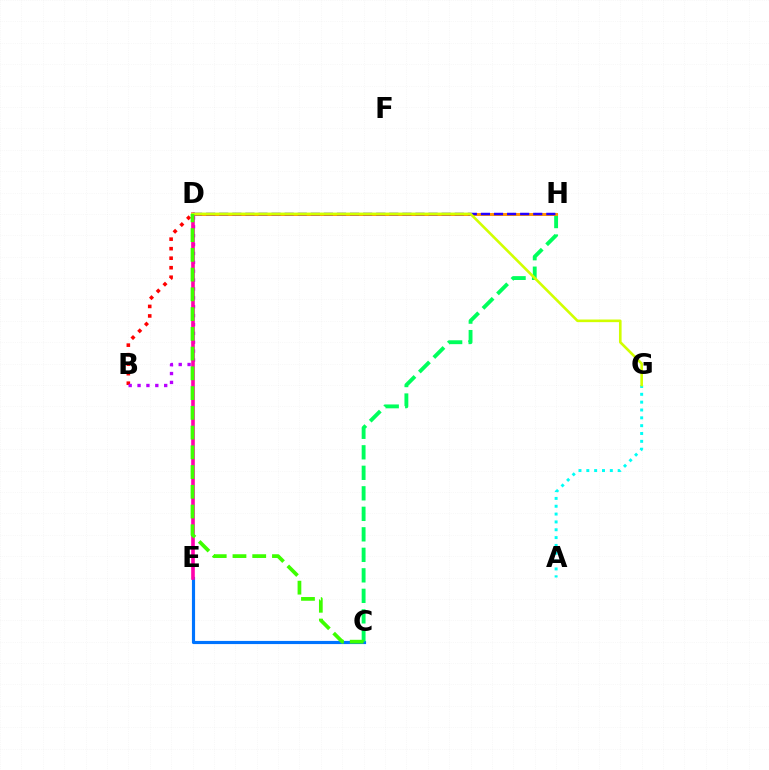{('B', 'D'): [{'color': '#ff0000', 'line_style': 'dotted', 'thickness': 2.59}, {'color': '#b900ff', 'line_style': 'dotted', 'thickness': 2.41}], ('C', 'E'): [{'color': '#0074ff', 'line_style': 'solid', 'thickness': 2.27}], ('A', 'G'): [{'color': '#00fff6', 'line_style': 'dotted', 'thickness': 2.13}], ('C', 'H'): [{'color': '#00ff5c', 'line_style': 'dashed', 'thickness': 2.79}], ('D', 'H'): [{'color': '#ff9400', 'line_style': 'solid', 'thickness': 2.12}, {'color': '#2500ff', 'line_style': 'dashed', 'thickness': 1.78}], ('D', 'E'): [{'color': '#ff00ac', 'line_style': 'solid', 'thickness': 2.6}], ('D', 'G'): [{'color': '#d1ff00', 'line_style': 'solid', 'thickness': 1.89}], ('C', 'D'): [{'color': '#3dff00', 'line_style': 'dashed', 'thickness': 2.68}]}